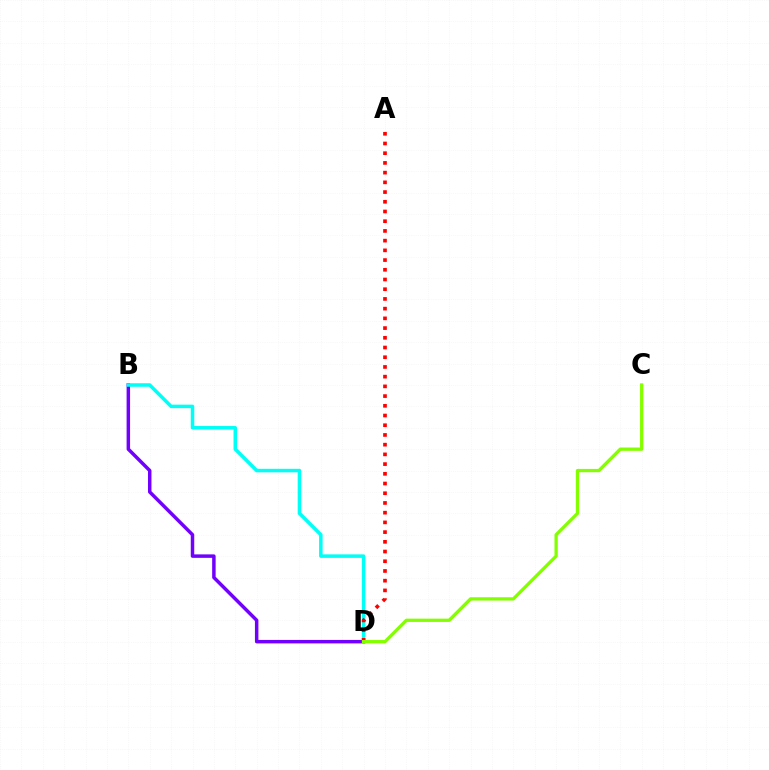{('B', 'D'): [{'color': '#7200ff', 'line_style': 'solid', 'thickness': 2.5}, {'color': '#00fff6', 'line_style': 'solid', 'thickness': 2.52}], ('A', 'D'): [{'color': '#ff0000', 'line_style': 'dotted', 'thickness': 2.64}], ('C', 'D'): [{'color': '#84ff00', 'line_style': 'solid', 'thickness': 2.37}]}